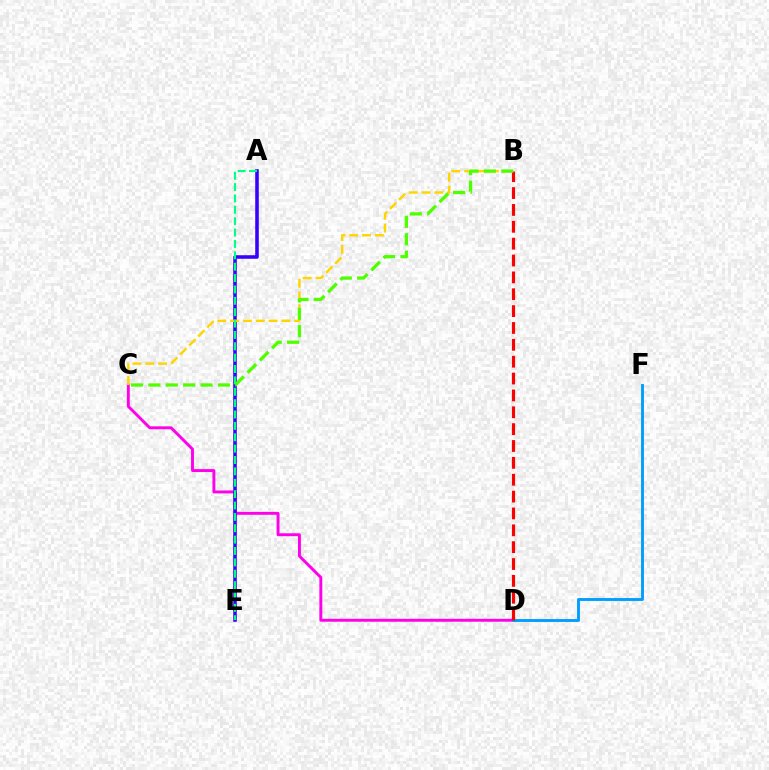{('C', 'D'): [{'color': '#ff00ed', 'line_style': 'solid', 'thickness': 2.1}], ('A', 'E'): [{'color': '#3700ff', 'line_style': 'solid', 'thickness': 2.57}, {'color': '#00ff86', 'line_style': 'dashed', 'thickness': 1.54}], ('D', 'F'): [{'color': '#009eff', 'line_style': 'solid', 'thickness': 2.08}], ('B', 'C'): [{'color': '#ffd500', 'line_style': 'dashed', 'thickness': 1.74}, {'color': '#4fff00', 'line_style': 'dashed', 'thickness': 2.36}], ('B', 'D'): [{'color': '#ff0000', 'line_style': 'dashed', 'thickness': 2.29}]}